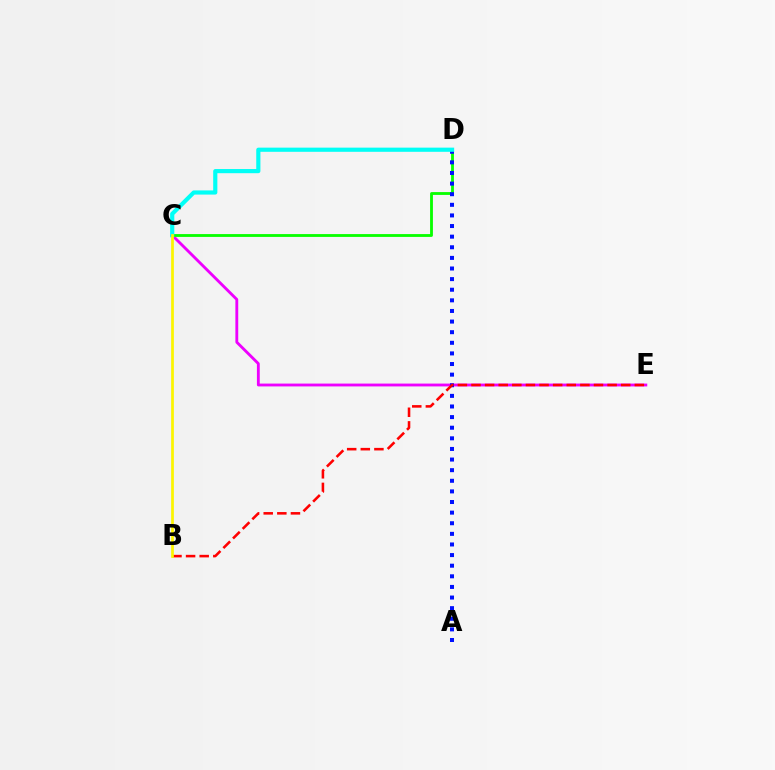{('C', 'E'): [{'color': '#ee00ff', 'line_style': 'solid', 'thickness': 2.05}], ('C', 'D'): [{'color': '#08ff00', 'line_style': 'solid', 'thickness': 2.04}, {'color': '#00fff6', 'line_style': 'solid', 'thickness': 3.0}], ('A', 'D'): [{'color': '#0010ff', 'line_style': 'dotted', 'thickness': 2.88}], ('B', 'E'): [{'color': '#ff0000', 'line_style': 'dashed', 'thickness': 1.85}], ('B', 'C'): [{'color': '#fcf500', 'line_style': 'solid', 'thickness': 1.96}]}